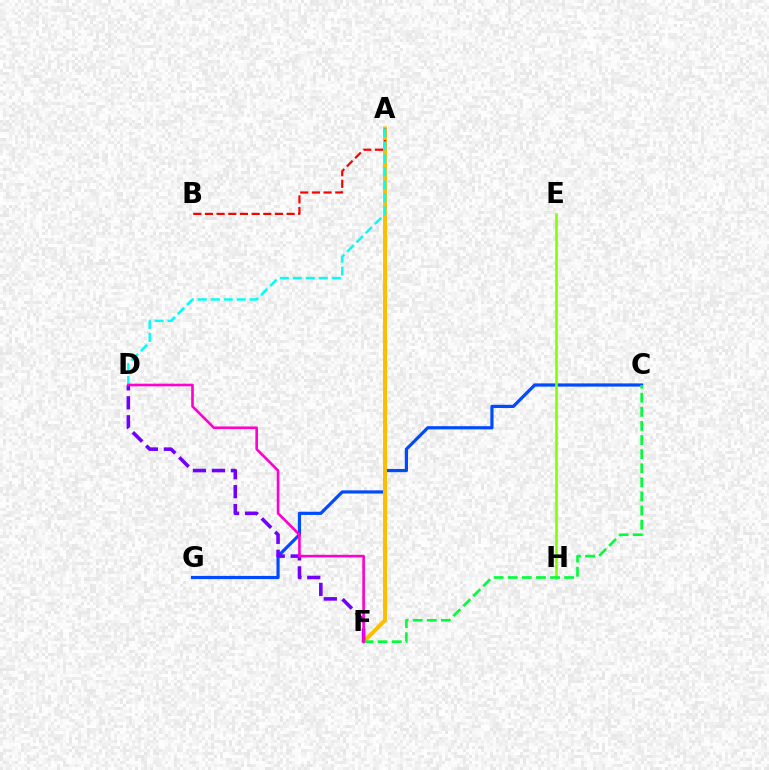{('C', 'G'): [{'color': '#004bff', 'line_style': 'solid', 'thickness': 2.3}], ('A', 'F'): [{'color': '#ffbd00', 'line_style': 'solid', 'thickness': 2.84}], ('A', 'B'): [{'color': '#ff0000', 'line_style': 'dashed', 'thickness': 1.58}], ('D', 'F'): [{'color': '#7200ff', 'line_style': 'dashed', 'thickness': 2.58}, {'color': '#ff00cf', 'line_style': 'solid', 'thickness': 1.89}], ('A', 'D'): [{'color': '#00fff6', 'line_style': 'dashed', 'thickness': 1.76}], ('E', 'H'): [{'color': '#84ff00', 'line_style': 'solid', 'thickness': 1.88}], ('C', 'F'): [{'color': '#00ff39', 'line_style': 'dashed', 'thickness': 1.92}]}